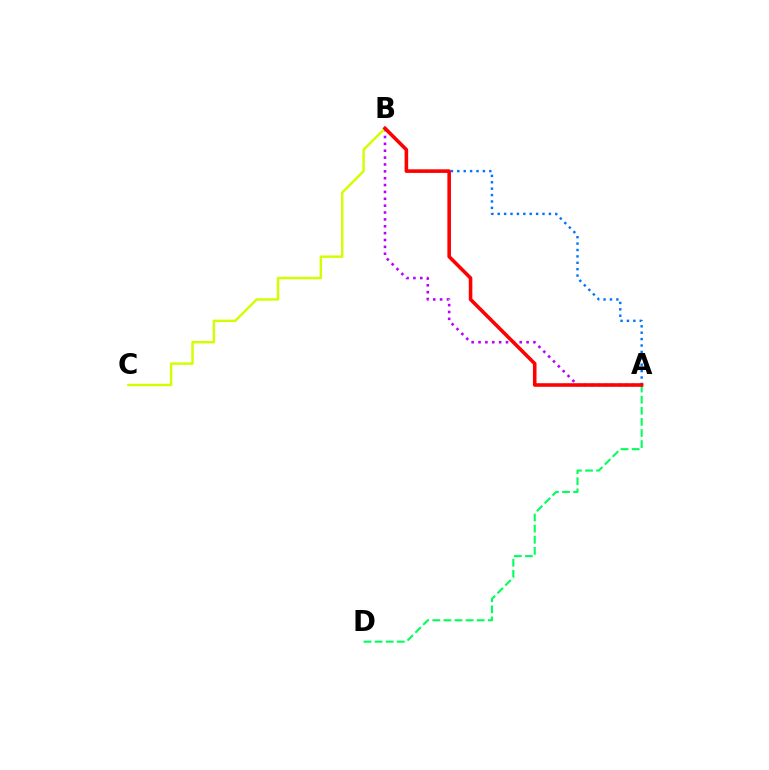{('A', 'B'): [{'color': '#b900ff', 'line_style': 'dotted', 'thickness': 1.87}, {'color': '#0074ff', 'line_style': 'dotted', 'thickness': 1.74}, {'color': '#ff0000', 'line_style': 'solid', 'thickness': 2.58}], ('A', 'D'): [{'color': '#00ff5c', 'line_style': 'dashed', 'thickness': 1.51}], ('B', 'C'): [{'color': '#d1ff00', 'line_style': 'solid', 'thickness': 1.76}]}